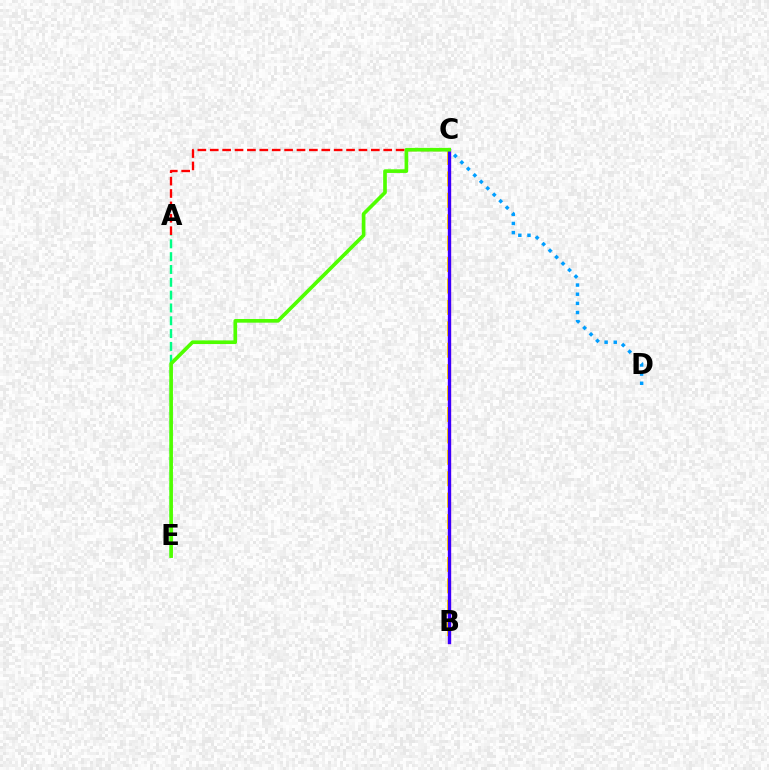{('B', 'C'): [{'color': '#ff00ed', 'line_style': 'solid', 'thickness': 2.37}, {'color': '#ffd500', 'line_style': 'dashed', 'thickness': 2.91}, {'color': '#3700ff', 'line_style': 'solid', 'thickness': 2.3}], ('C', 'D'): [{'color': '#009eff', 'line_style': 'dotted', 'thickness': 2.49}], ('A', 'C'): [{'color': '#ff0000', 'line_style': 'dashed', 'thickness': 1.68}], ('A', 'E'): [{'color': '#00ff86', 'line_style': 'dashed', 'thickness': 1.74}], ('C', 'E'): [{'color': '#4fff00', 'line_style': 'solid', 'thickness': 2.63}]}